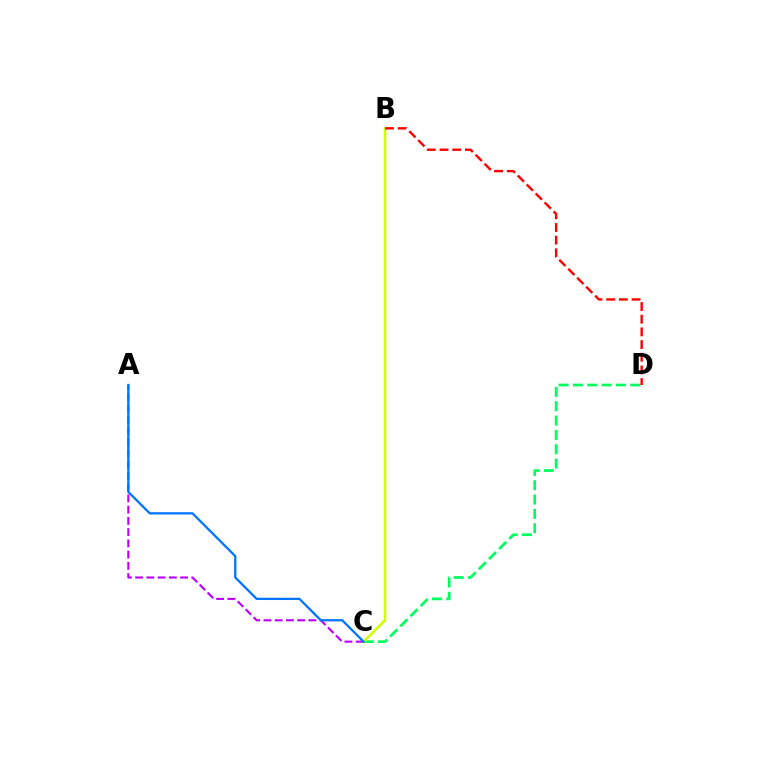{('C', 'D'): [{'color': '#00ff5c', 'line_style': 'dashed', 'thickness': 1.95}], ('A', 'C'): [{'color': '#b900ff', 'line_style': 'dashed', 'thickness': 1.53}, {'color': '#0074ff', 'line_style': 'solid', 'thickness': 1.63}], ('B', 'C'): [{'color': '#d1ff00', 'line_style': 'solid', 'thickness': 1.83}], ('B', 'D'): [{'color': '#ff0000', 'line_style': 'dashed', 'thickness': 1.72}]}